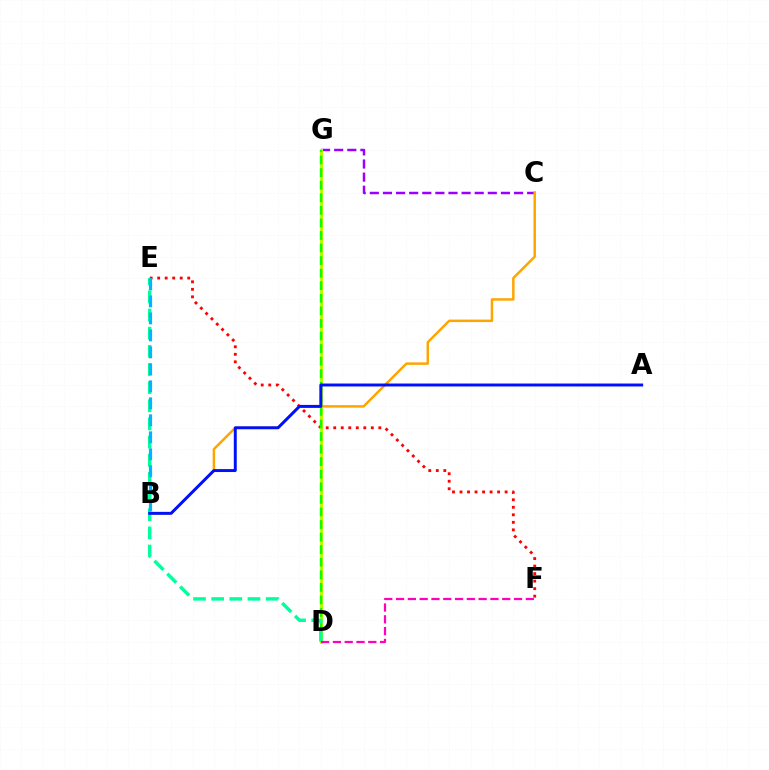{('E', 'F'): [{'color': '#ff0000', 'line_style': 'dotted', 'thickness': 2.04}], ('C', 'G'): [{'color': '#9b00ff', 'line_style': 'dashed', 'thickness': 1.78}], ('D', 'G'): [{'color': '#b3ff00', 'line_style': 'solid', 'thickness': 2.15}, {'color': '#08ff00', 'line_style': 'dashed', 'thickness': 1.71}], ('B', 'C'): [{'color': '#ffa500', 'line_style': 'solid', 'thickness': 1.78}], ('D', 'E'): [{'color': '#00ff9d', 'line_style': 'dashed', 'thickness': 2.47}], ('D', 'F'): [{'color': '#ff00bd', 'line_style': 'dashed', 'thickness': 1.6}], ('A', 'B'): [{'color': '#0010ff', 'line_style': 'solid', 'thickness': 2.12}], ('B', 'E'): [{'color': '#00b5ff', 'line_style': 'dashed', 'thickness': 2.31}]}